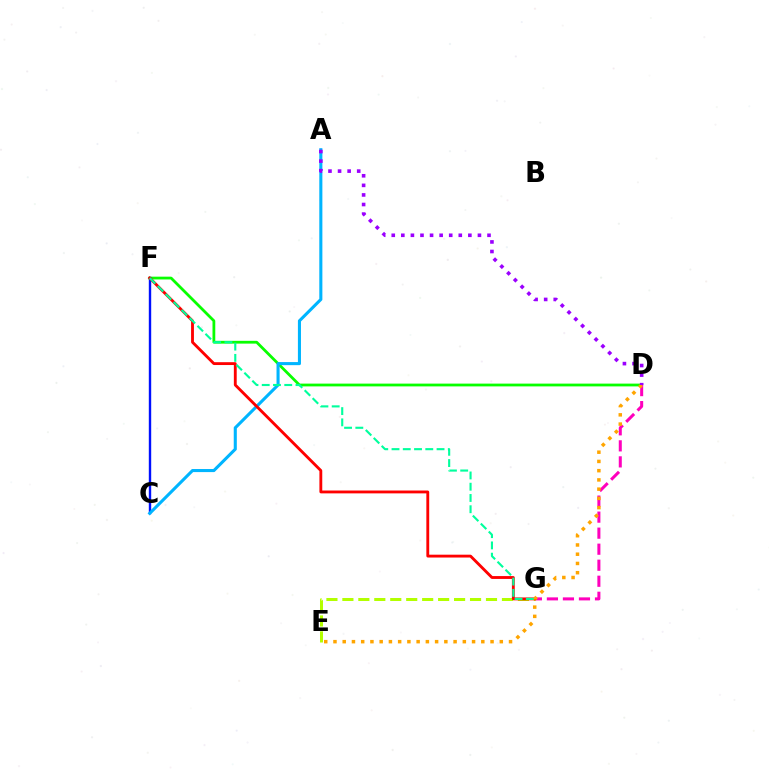{('D', 'F'): [{'color': '#08ff00', 'line_style': 'solid', 'thickness': 2.0}], ('D', 'G'): [{'color': '#ff00bd', 'line_style': 'dashed', 'thickness': 2.18}], ('C', 'F'): [{'color': '#0010ff', 'line_style': 'solid', 'thickness': 1.73}], ('A', 'C'): [{'color': '#00b5ff', 'line_style': 'solid', 'thickness': 2.21}], ('E', 'G'): [{'color': '#b3ff00', 'line_style': 'dashed', 'thickness': 2.17}], ('F', 'G'): [{'color': '#ff0000', 'line_style': 'solid', 'thickness': 2.05}, {'color': '#00ff9d', 'line_style': 'dashed', 'thickness': 1.53}], ('D', 'E'): [{'color': '#ffa500', 'line_style': 'dotted', 'thickness': 2.51}], ('A', 'D'): [{'color': '#9b00ff', 'line_style': 'dotted', 'thickness': 2.6}]}